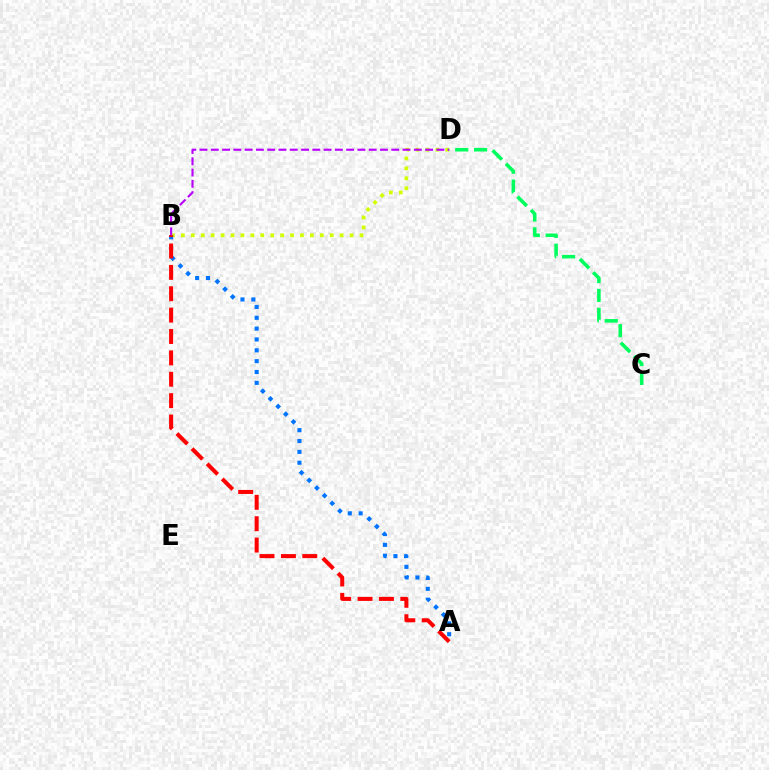{('C', 'D'): [{'color': '#00ff5c', 'line_style': 'dashed', 'thickness': 2.56}], ('B', 'D'): [{'color': '#d1ff00', 'line_style': 'dotted', 'thickness': 2.7}, {'color': '#b900ff', 'line_style': 'dashed', 'thickness': 1.53}], ('A', 'B'): [{'color': '#0074ff', 'line_style': 'dotted', 'thickness': 2.95}, {'color': '#ff0000', 'line_style': 'dashed', 'thickness': 2.9}]}